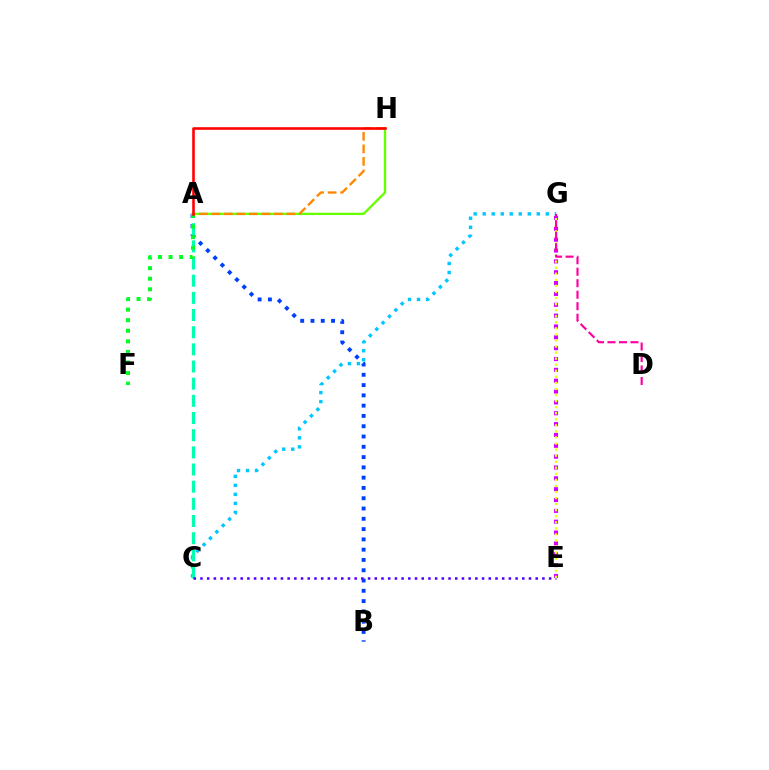{('A', 'B'): [{'color': '#003fff', 'line_style': 'dotted', 'thickness': 2.79}], ('C', 'G'): [{'color': '#00c7ff', 'line_style': 'dotted', 'thickness': 2.45}], ('A', 'C'): [{'color': '#00ffaf', 'line_style': 'dashed', 'thickness': 2.33}], ('A', 'F'): [{'color': '#00ff27', 'line_style': 'dotted', 'thickness': 2.87}], ('C', 'E'): [{'color': '#4f00ff', 'line_style': 'dotted', 'thickness': 1.82}], ('A', 'H'): [{'color': '#66ff00', 'line_style': 'solid', 'thickness': 1.68}, {'color': '#ff8800', 'line_style': 'dashed', 'thickness': 1.7}, {'color': '#ff0000', 'line_style': 'solid', 'thickness': 1.87}], ('E', 'G'): [{'color': '#d600ff', 'line_style': 'dotted', 'thickness': 2.95}, {'color': '#eeff00', 'line_style': 'dotted', 'thickness': 1.65}], ('D', 'G'): [{'color': '#ff00a0', 'line_style': 'dashed', 'thickness': 1.56}]}